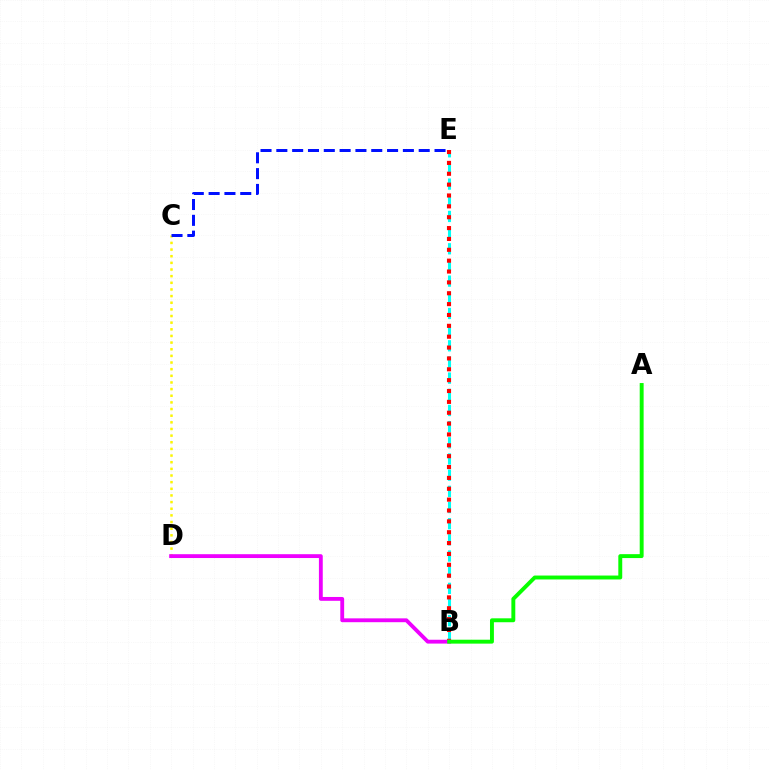{('B', 'E'): [{'color': '#00fff6', 'line_style': 'dashed', 'thickness': 2.2}, {'color': '#ff0000', 'line_style': 'dotted', 'thickness': 2.95}], ('C', 'D'): [{'color': '#fcf500', 'line_style': 'dotted', 'thickness': 1.81}], ('B', 'D'): [{'color': '#ee00ff', 'line_style': 'solid', 'thickness': 2.77}], ('C', 'E'): [{'color': '#0010ff', 'line_style': 'dashed', 'thickness': 2.15}], ('A', 'B'): [{'color': '#08ff00', 'line_style': 'solid', 'thickness': 2.82}]}